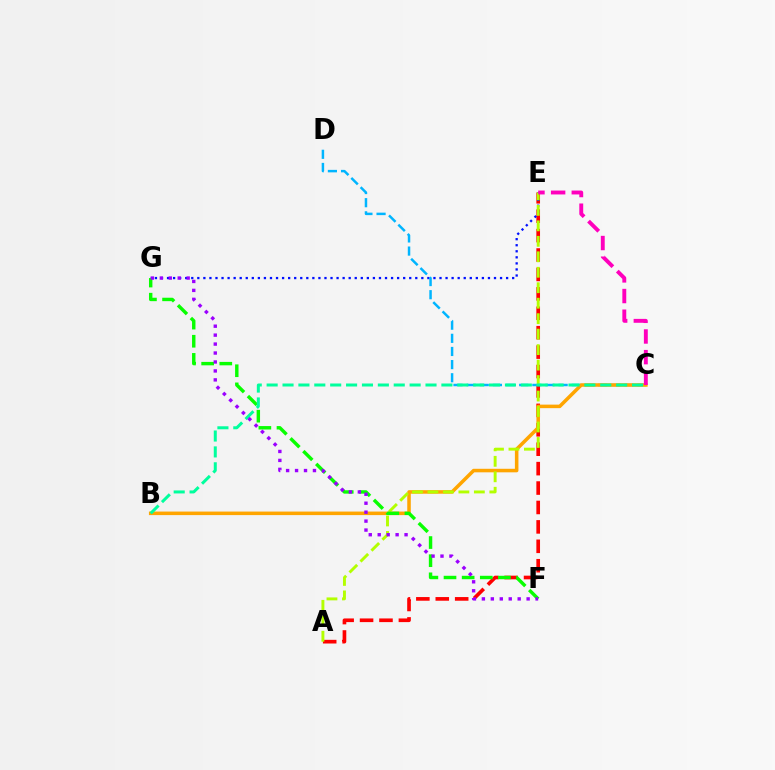{('A', 'E'): [{'color': '#ff0000', 'line_style': 'dashed', 'thickness': 2.64}, {'color': '#b3ff00', 'line_style': 'dashed', 'thickness': 2.1}], ('E', 'G'): [{'color': '#0010ff', 'line_style': 'dotted', 'thickness': 1.65}], ('C', 'D'): [{'color': '#00b5ff', 'line_style': 'dashed', 'thickness': 1.79}], ('B', 'C'): [{'color': '#ffa500', 'line_style': 'solid', 'thickness': 2.54}, {'color': '#00ff9d', 'line_style': 'dashed', 'thickness': 2.16}], ('C', 'E'): [{'color': '#ff00bd', 'line_style': 'dashed', 'thickness': 2.81}], ('F', 'G'): [{'color': '#08ff00', 'line_style': 'dashed', 'thickness': 2.46}, {'color': '#9b00ff', 'line_style': 'dotted', 'thickness': 2.43}]}